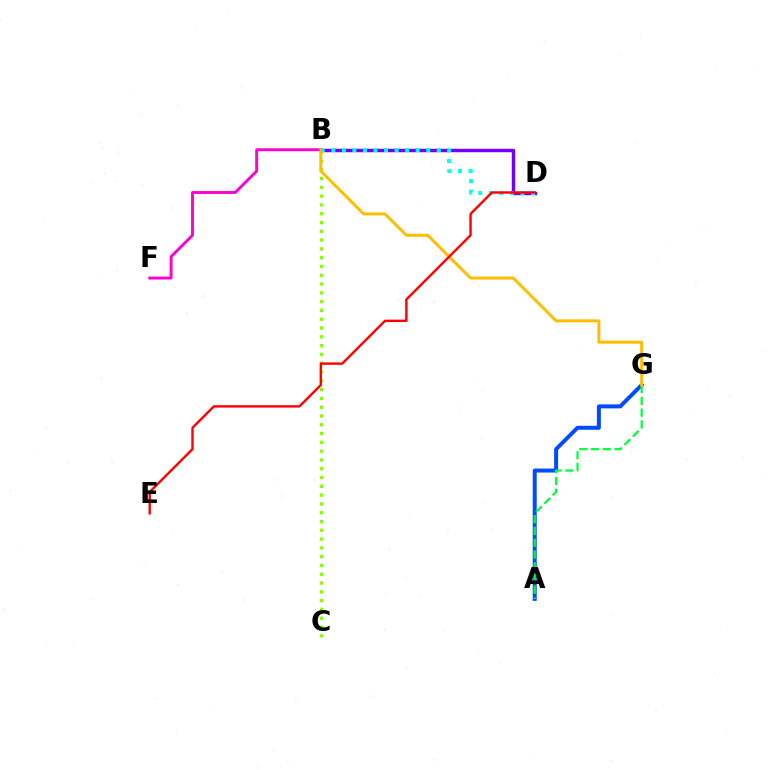{('B', 'D'): [{'color': '#7200ff', 'line_style': 'solid', 'thickness': 2.48}, {'color': '#00fff6', 'line_style': 'dotted', 'thickness': 2.87}], ('A', 'G'): [{'color': '#004bff', 'line_style': 'solid', 'thickness': 2.86}, {'color': '#00ff39', 'line_style': 'dashed', 'thickness': 1.6}], ('B', 'C'): [{'color': '#84ff00', 'line_style': 'dotted', 'thickness': 2.39}], ('B', 'F'): [{'color': '#ff00cf', 'line_style': 'solid', 'thickness': 2.09}], ('B', 'G'): [{'color': '#ffbd00', 'line_style': 'solid', 'thickness': 2.14}], ('D', 'E'): [{'color': '#ff0000', 'line_style': 'solid', 'thickness': 1.73}]}